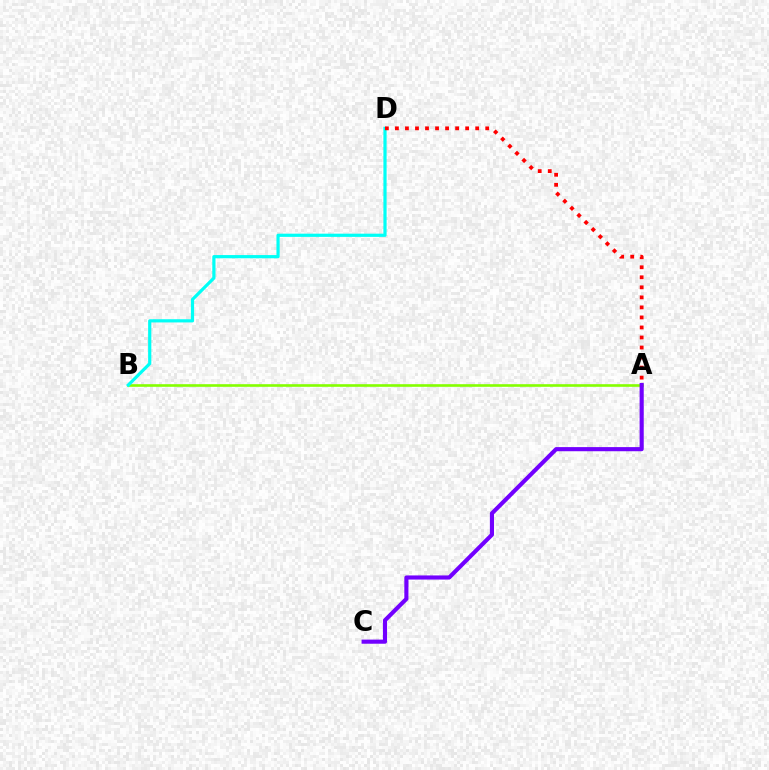{('A', 'B'): [{'color': '#84ff00', 'line_style': 'solid', 'thickness': 1.89}], ('B', 'D'): [{'color': '#00fff6', 'line_style': 'solid', 'thickness': 2.3}], ('A', 'D'): [{'color': '#ff0000', 'line_style': 'dotted', 'thickness': 2.73}], ('A', 'C'): [{'color': '#7200ff', 'line_style': 'solid', 'thickness': 2.97}]}